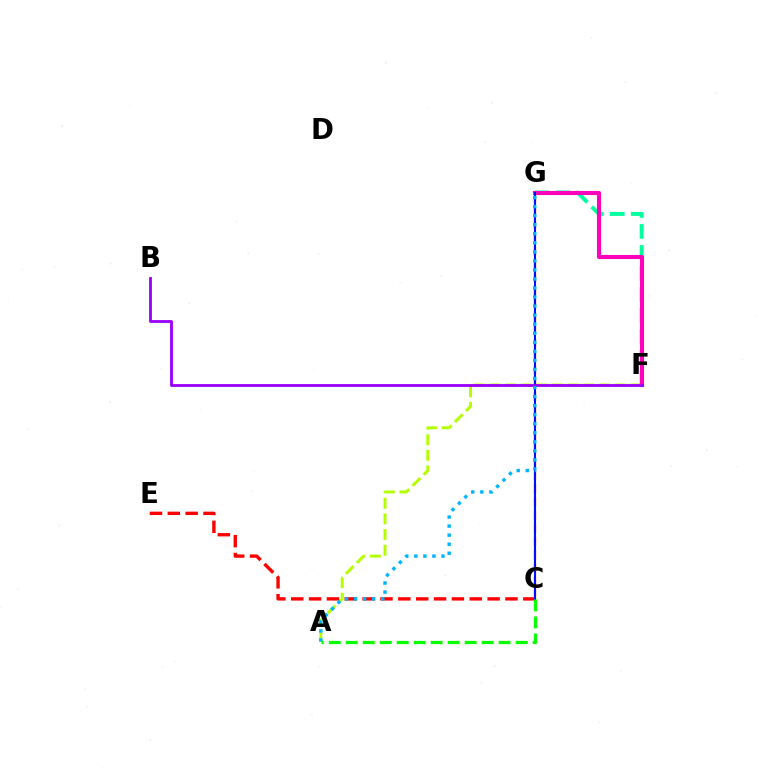{('A', 'F'): [{'color': '#b3ff00', 'line_style': 'dashed', 'thickness': 2.12}], ('F', 'G'): [{'color': '#00ff9d', 'line_style': 'dashed', 'thickness': 2.85}, {'color': '#ff00bd', 'line_style': 'solid', 'thickness': 2.95}], ('C', 'E'): [{'color': '#ff0000', 'line_style': 'dashed', 'thickness': 2.43}], ('C', 'G'): [{'color': '#ffa500', 'line_style': 'dashed', 'thickness': 1.79}, {'color': '#0010ff', 'line_style': 'solid', 'thickness': 1.5}], ('B', 'F'): [{'color': '#9b00ff', 'line_style': 'solid', 'thickness': 2.05}], ('A', 'G'): [{'color': '#00b5ff', 'line_style': 'dotted', 'thickness': 2.46}], ('A', 'C'): [{'color': '#08ff00', 'line_style': 'dashed', 'thickness': 2.31}]}